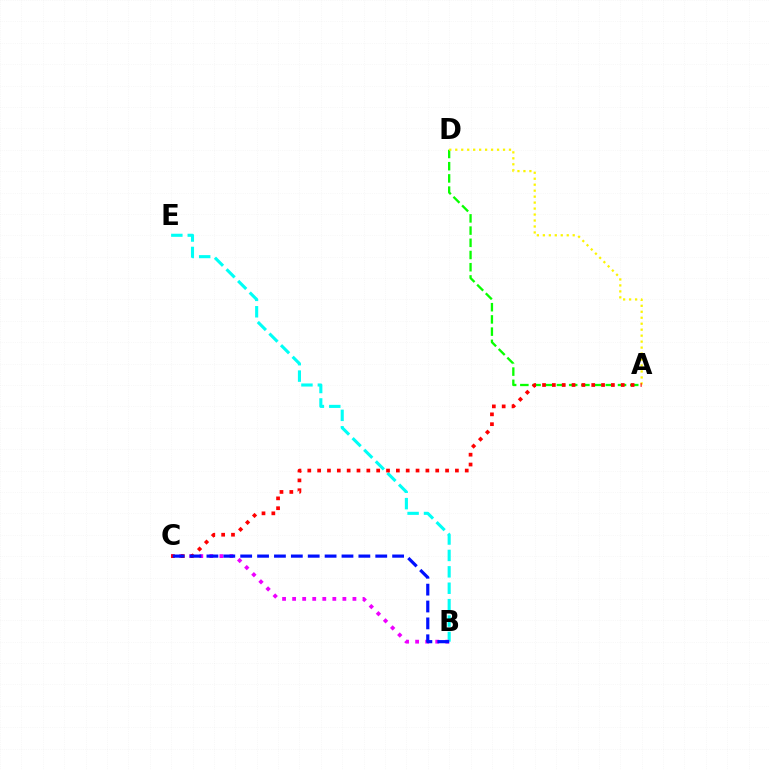{('A', 'D'): [{'color': '#08ff00', 'line_style': 'dashed', 'thickness': 1.66}, {'color': '#fcf500', 'line_style': 'dotted', 'thickness': 1.62}], ('B', 'E'): [{'color': '#00fff6', 'line_style': 'dashed', 'thickness': 2.23}], ('B', 'C'): [{'color': '#ee00ff', 'line_style': 'dotted', 'thickness': 2.73}, {'color': '#0010ff', 'line_style': 'dashed', 'thickness': 2.29}], ('A', 'C'): [{'color': '#ff0000', 'line_style': 'dotted', 'thickness': 2.67}]}